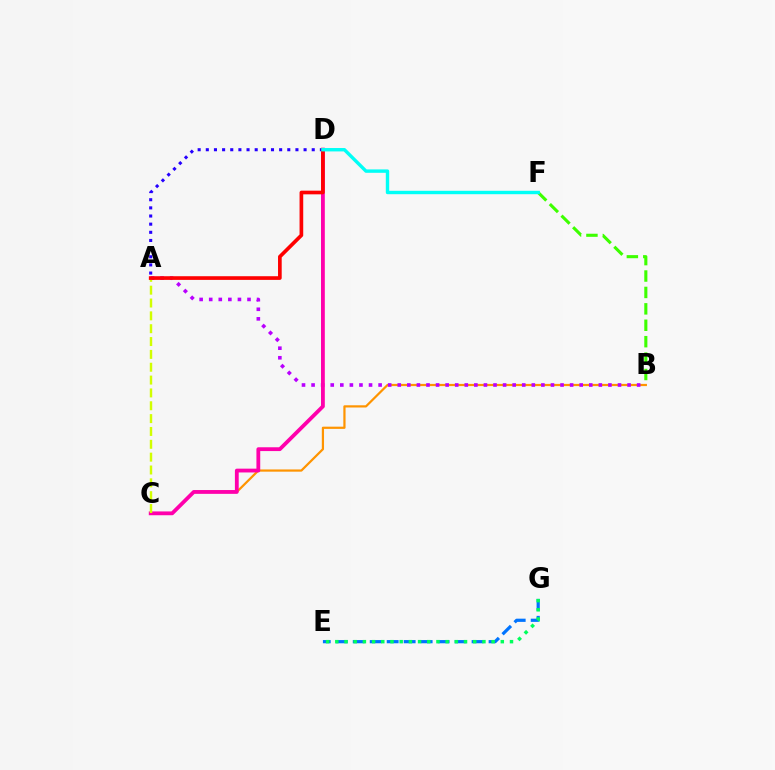{('E', 'G'): [{'color': '#0074ff', 'line_style': 'dashed', 'thickness': 2.31}, {'color': '#00ff5c', 'line_style': 'dotted', 'thickness': 2.5}], ('B', 'C'): [{'color': '#ff9400', 'line_style': 'solid', 'thickness': 1.6}], ('A', 'B'): [{'color': '#b900ff', 'line_style': 'dotted', 'thickness': 2.6}], ('B', 'F'): [{'color': '#3dff00', 'line_style': 'dashed', 'thickness': 2.23}], ('C', 'D'): [{'color': '#ff00ac', 'line_style': 'solid', 'thickness': 2.74}], ('A', 'C'): [{'color': '#d1ff00', 'line_style': 'dashed', 'thickness': 1.74}], ('A', 'D'): [{'color': '#2500ff', 'line_style': 'dotted', 'thickness': 2.21}, {'color': '#ff0000', 'line_style': 'solid', 'thickness': 2.65}], ('D', 'F'): [{'color': '#00fff6', 'line_style': 'solid', 'thickness': 2.45}]}